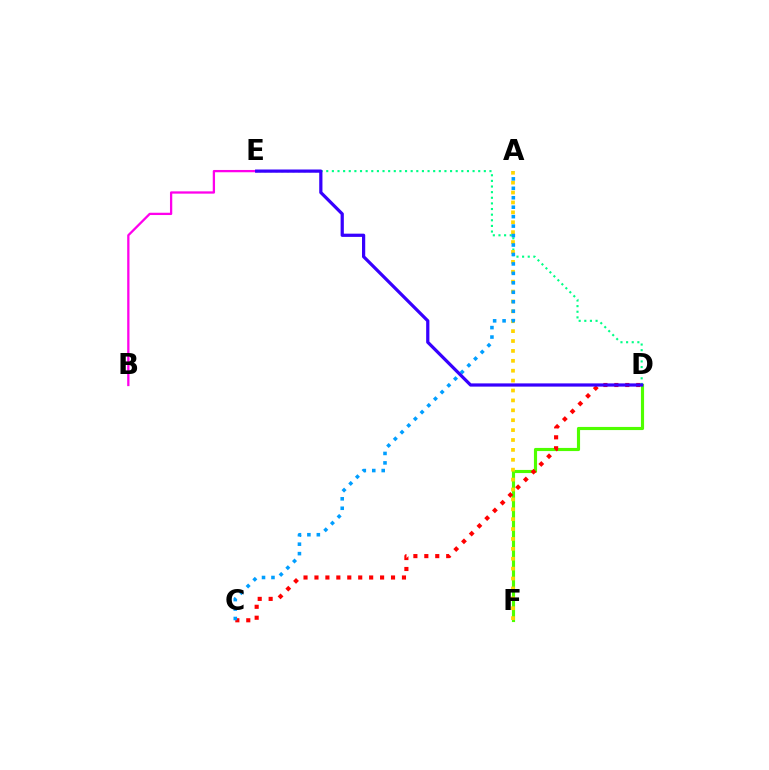{('D', 'F'): [{'color': '#4fff00', 'line_style': 'solid', 'thickness': 2.26}], ('D', 'E'): [{'color': '#00ff86', 'line_style': 'dotted', 'thickness': 1.53}, {'color': '#3700ff', 'line_style': 'solid', 'thickness': 2.32}], ('C', 'D'): [{'color': '#ff0000', 'line_style': 'dotted', 'thickness': 2.97}], ('B', 'E'): [{'color': '#ff00ed', 'line_style': 'solid', 'thickness': 1.65}], ('A', 'F'): [{'color': '#ffd500', 'line_style': 'dotted', 'thickness': 2.69}], ('A', 'C'): [{'color': '#009eff', 'line_style': 'dotted', 'thickness': 2.57}]}